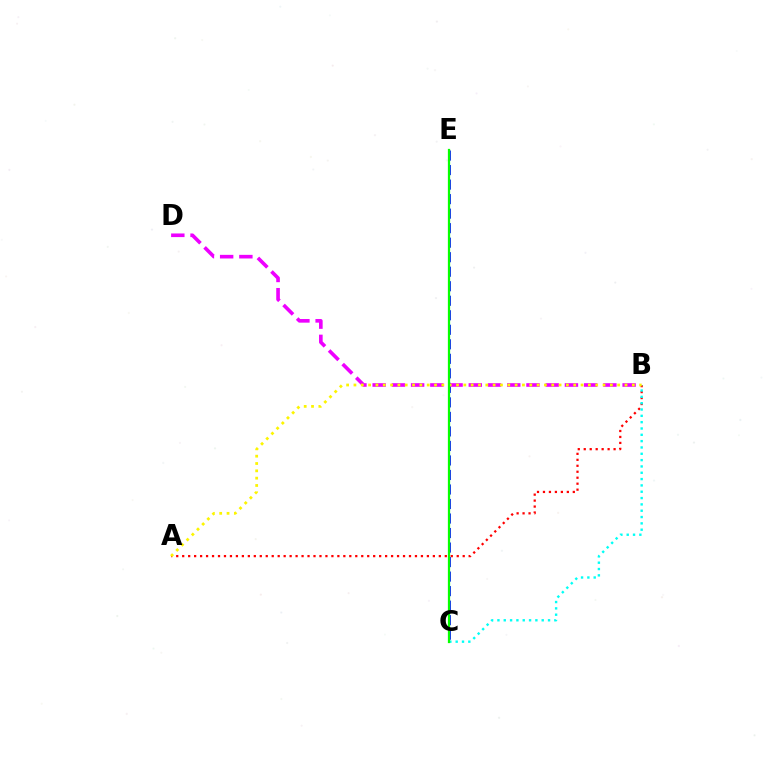{('A', 'B'): [{'color': '#ff0000', 'line_style': 'dotted', 'thickness': 1.62}, {'color': '#fcf500', 'line_style': 'dotted', 'thickness': 1.99}], ('C', 'E'): [{'color': '#0010ff', 'line_style': 'dashed', 'thickness': 1.97}, {'color': '#08ff00', 'line_style': 'solid', 'thickness': 1.62}], ('B', 'C'): [{'color': '#00fff6', 'line_style': 'dotted', 'thickness': 1.72}], ('B', 'D'): [{'color': '#ee00ff', 'line_style': 'dashed', 'thickness': 2.61}]}